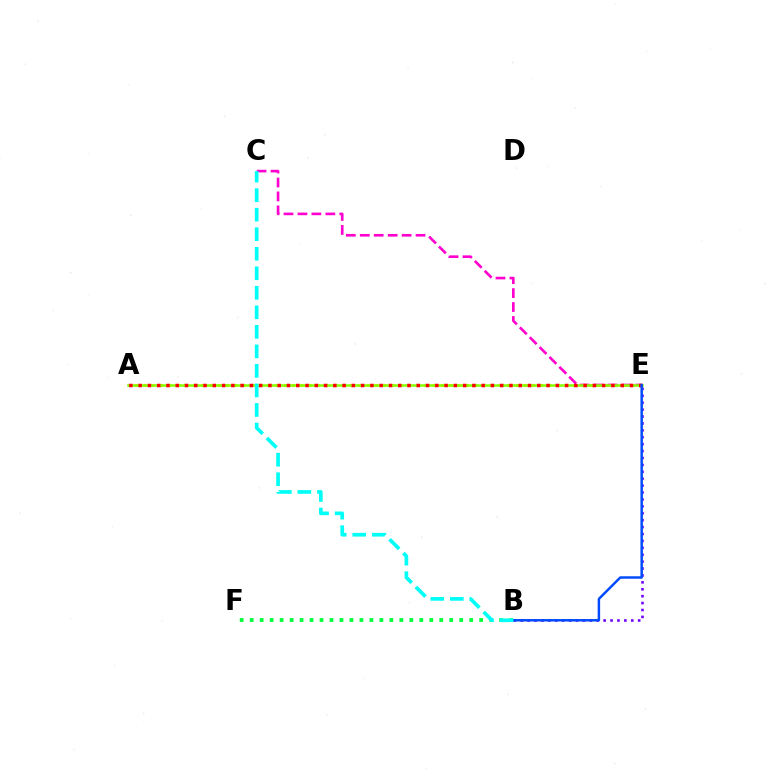{('A', 'E'): [{'color': '#ffbd00', 'line_style': 'dotted', 'thickness': 2.25}, {'color': '#84ff00', 'line_style': 'solid', 'thickness': 1.81}, {'color': '#ff0000', 'line_style': 'dotted', 'thickness': 2.52}], ('B', 'F'): [{'color': '#00ff39', 'line_style': 'dotted', 'thickness': 2.71}], ('C', 'E'): [{'color': '#ff00cf', 'line_style': 'dashed', 'thickness': 1.89}], ('B', 'E'): [{'color': '#7200ff', 'line_style': 'dotted', 'thickness': 1.88}, {'color': '#004bff', 'line_style': 'solid', 'thickness': 1.78}], ('B', 'C'): [{'color': '#00fff6', 'line_style': 'dashed', 'thickness': 2.65}]}